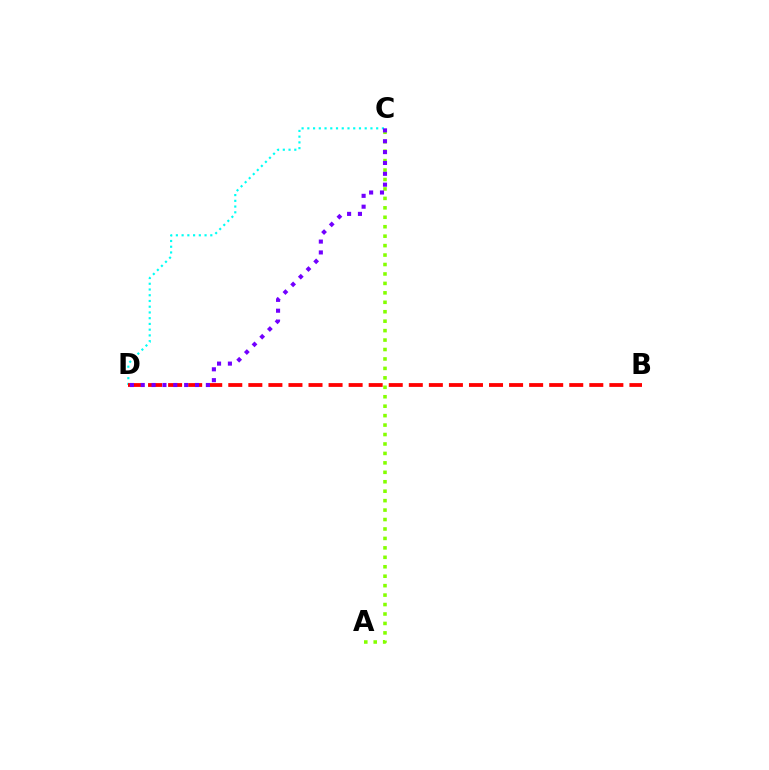{('C', 'D'): [{'color': '#00fff6', 'line_style': 'dotted', 'thickness': 1.56}, {'color': '#7200ff', 'line_style': 'dotted', 'thickness': 2.95}], ('B', 'D'): [{'color': '#ff0000', 'line_style': 'dashed', 'thickness': 2.72}], ('A', 'C'): [{'color': '#84ff00', 'line_style': 'dotted', 'thickness': 2.57}]}